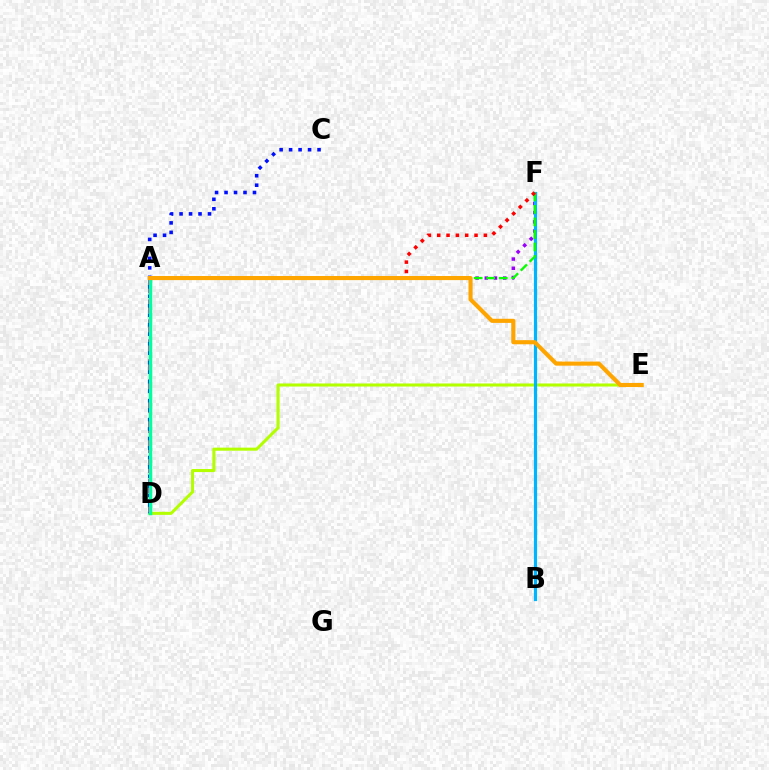{('A', 'F'): [{'color': '#9b00ff', 'line_style': 'dotted', 'thickness': 2.5}, {'color': '#08ff00', 'line_style': 'dashed', 'thickness': 1.7}, {'color': '#ff0000', 'line_style': 'dotted', 'thickness': 2.53}], ('D', 'E'): [{'color': '#b3ff00', 'line_style': 'solid', 'thickness': 2.2}], ('A', 'D'): [{'color': '#ff00bd', 'line_style': 'dashed', 'thickness': 2.71}, {'color': '#00ff9d', 'line_style': 'solid', 'thickness': 2.51}], ('B', 'F'): [{'color': '#00b5ff', 'line_style': 'solid', 'thickness': 2.29}], ('C', 'D'): [{'color': '#0010ff', 'line_style': 'dotted', 'thickness': 2.58}], ('A', 'E'): [{'color': '#ffa500', 'line_style': 'solid', 'thickness': 2.96}]}